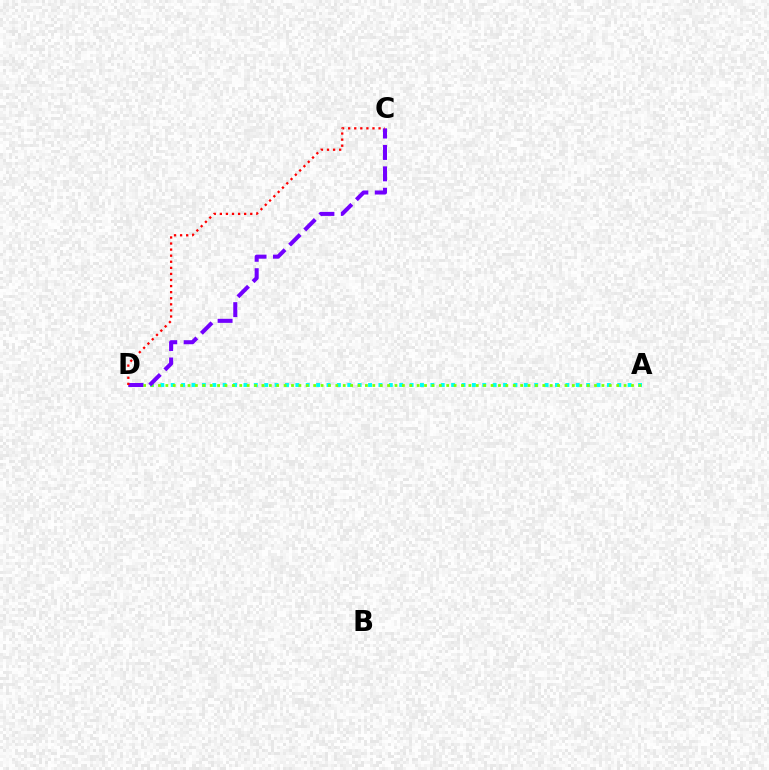{('A', 'D'): [{'color': '#00fff6', 'line_style': 'dotted', 'thickness': 2.82}, {'color': '#84ff00', 'line_style': 'dotted', 'thickness': 2.01}], ('C', 'D'): [{'color': '#7200ff', 'line_style': 'dashed', 'thickness': 2.91}, {'color': '#ff0000', 'line_style': 'dotted', 'thickness': 1.65}]}